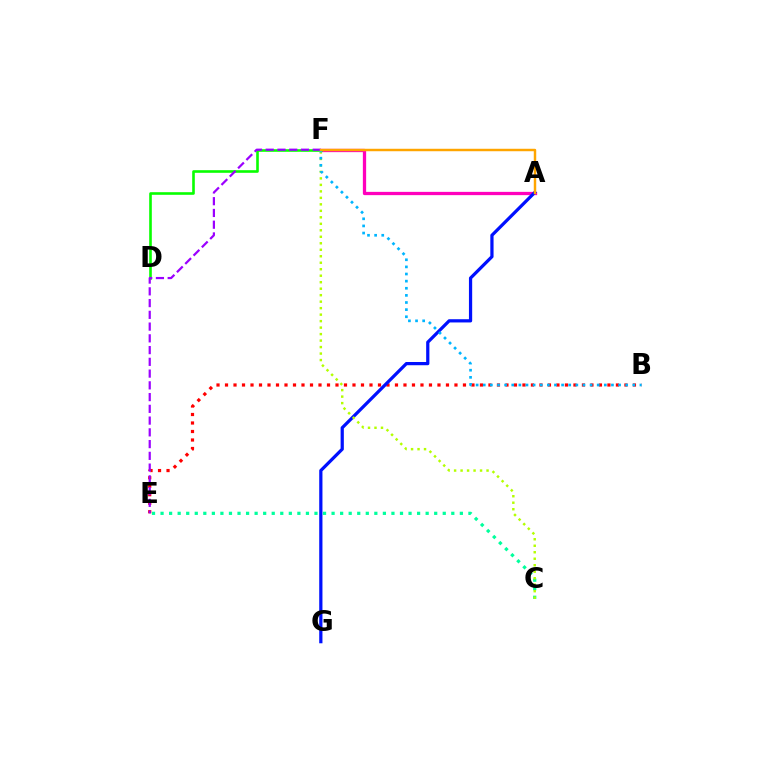{('B', 'E'): [{'color': '#ff0000', 'line_style': 'dotted', 'thickness': 2.31}], ('C', 'E'): [{'color': '#00ff9d', 'line_style': 'dotted', 'thickness': 2.32}], ('A', 'F'): [{'color': '#ff00bd', 'line_style': 'solid', 'thickness': 2.35}, {'color': '#ffa500', 'line_style': 'solid', 'thickness': 1.77}], ('D', 'F'): [{'color': '#08ff00', 'line_style': 'solid', 'thickness': 1.88}], ('A', 'G'): [{'color': '#0010ff', 'line_style': 'solid', 'thickness': 2.32}], ('C', 'F'): [{'color': '#b3ff00', 'line_style': 'dotted', 'thickness': 1.76}], ('B', 'F'): [{'color': '#00b5ff', 'line_style': 'dotted', 'thickness': 1.93}], ('E', 'F'): [{'color': '#9b00ff', 'line_style': 'dashed', 'thickness': 1.6}]}